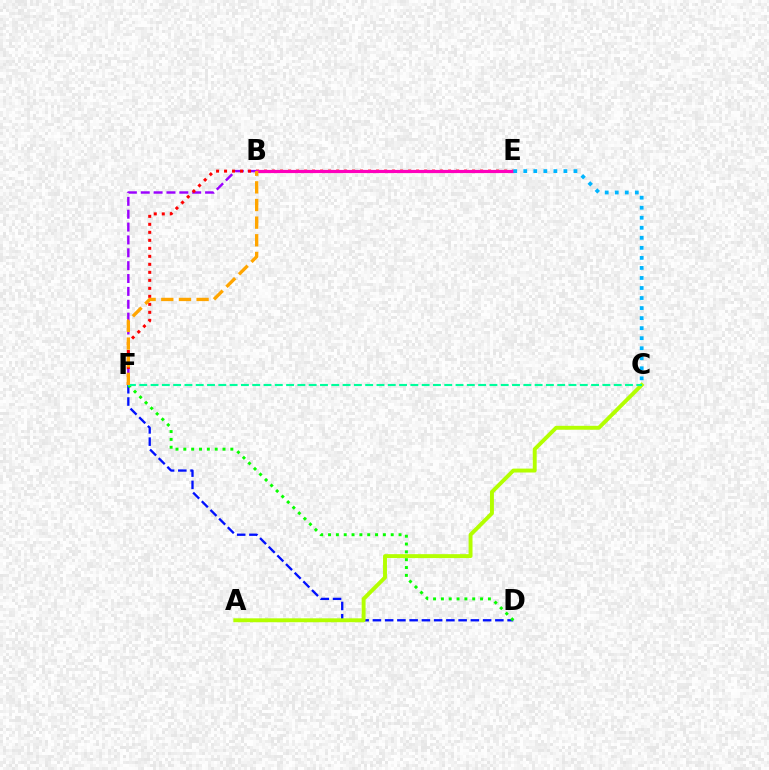{('B', 'F'): [{'color': '#9b00ff', 'line_style': 'dashed', 'thickness': 1.75}, {'color': '#ffa500', 'line_style': 'dashed', 'thickness': 2.4}], ('D', 'F'): [{'color': '#0010ff', 'line_style': 'dashed', 'thickness': 1.66}, {'color': '#08ff00', 'line_style': 'dotted', 'thickness': 2.13}], ('A', 'C'): [{'color': '#b3ff00', 'line_style': 'solid', 'thickness': 2.82}], ('E', 'F'): [{'color': '#ff0000', 'line_style': 'dotted', 'thickness': 2.17}], ('B', 'E'): [{'color': '#ff00bd', 'line_style': 'solid', 'thickness': 2.28}], ('C', 'E'): [{'color': '#00b5ff', 'line_style': 'dotted', 'thickness': 2.73}], ('C', 'F'): [{'color': '#00ff9d', 'line_style': 'dashed', 'thickness': 1.53}]}